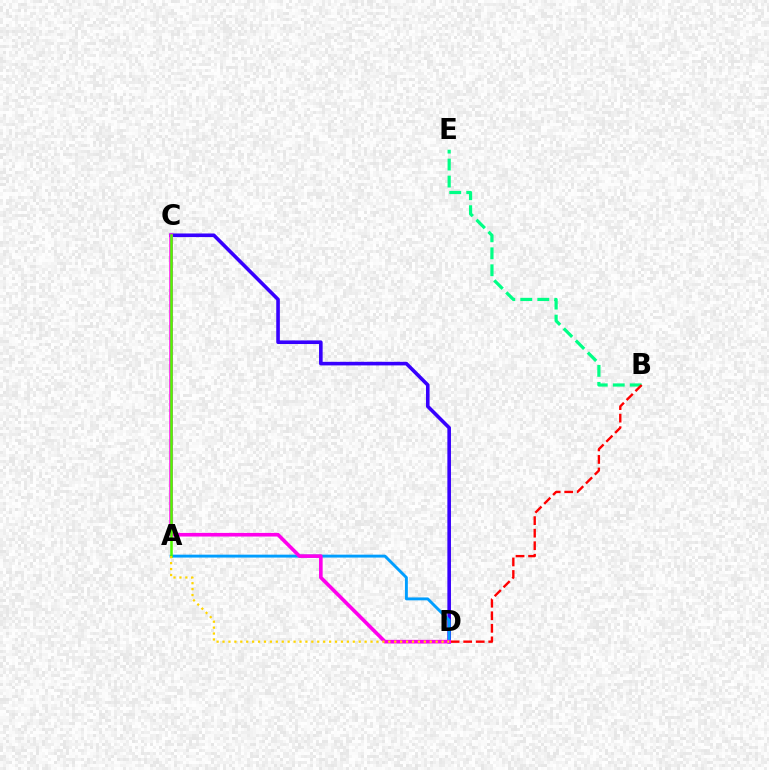{('B', 'E'): [{'color': '#00ff86', 'line_style': 'dashed', 'thickness': 2.31}], ('C', 'D'): [{'color': '#3700ff', 'line_style': 'solid', 'thickness': 2.59}, {'color': '#ff00ed', 'line_style': 'solid', 'thickness': 2.61}], ('B', 'D'): [{'color': '#ff0000', 'line_style': 'dashed', 'thickness': 1.7}], ('A', 'D'): [{'color': '#009eff', 'line_style': 'solid', 'thickness': 2.09}, {'color': '#ffd500', 'line_style': 'dotted', 'thickness': 1.61}], ('A', 'C'): [{'color': '#4fff00', 'line_style': 'solid', 'thickness': 1.81}]}